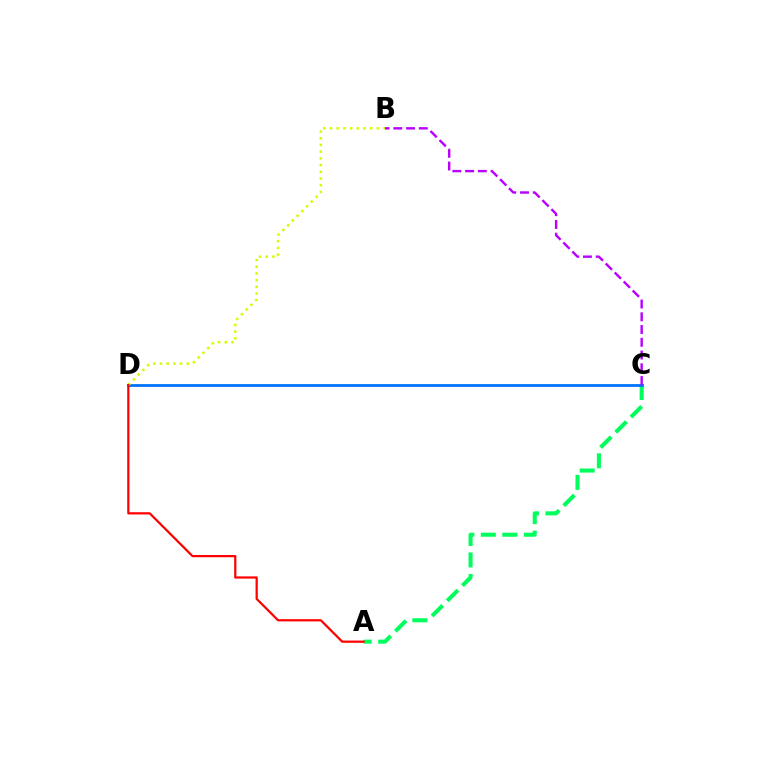{('A', 'C'): [{'color': '#00ff5c', 'line_style': 'dashed', 'thickness': 2.92}], ('C', 'D'): [{'color': '#0074ff', 'line_style': 'solid', 'thickness': 2.02}], ('B', 'D'): [{'color': '#d1ff00', 'line_style': 'dotted', 'thickness': 1.82}], ('A', 'D'): [{'color': '#ff0000', 'line_style': 'solid', 'thickness': 1.6}], ('B', 'C'): [{'color': '#b900ff', 'line_style': 'dashed', 'thickness': 1.73}]}